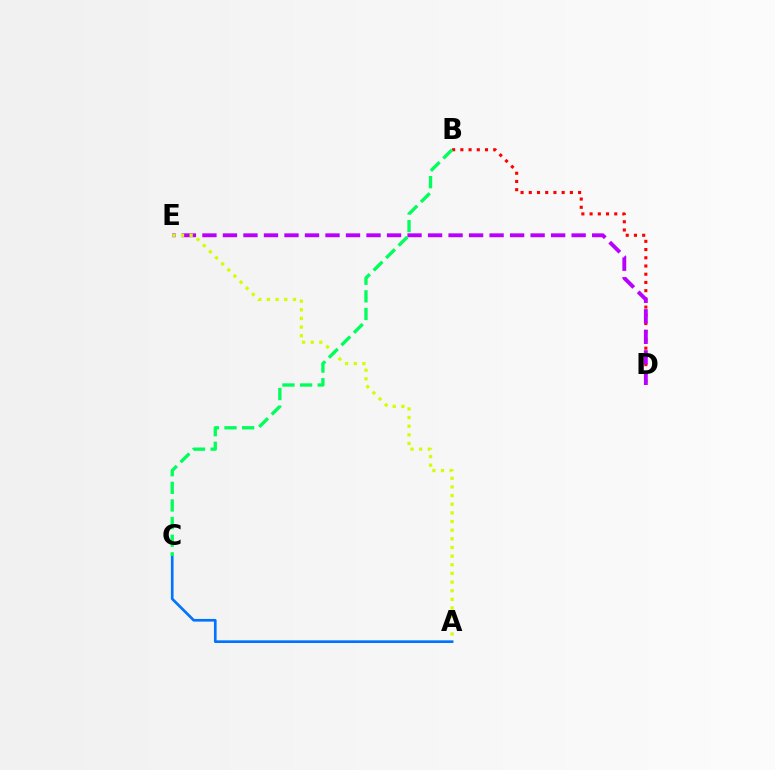{('B', 'D'): [{'color': '#ff0000', 'line_style': 'dotted', 'thickness': 2.23}], ('D', 'E'): [{'color': '#b900ff', 'line_style': 'dashed', 'thickness': 2.79}], ('A', 'E'): [{'color': '#d1ff00', 'line_style': 'dotted', 'thickness': 2.35}], ('A', 'C'): [{'color': '#0074ff', 'line_style': 'solid', 'thickness': 1.92}], ('B', 'C'): [{'color': '#00ff5c', 'line_style': 'dashed', 'thickness': 2.39}]}